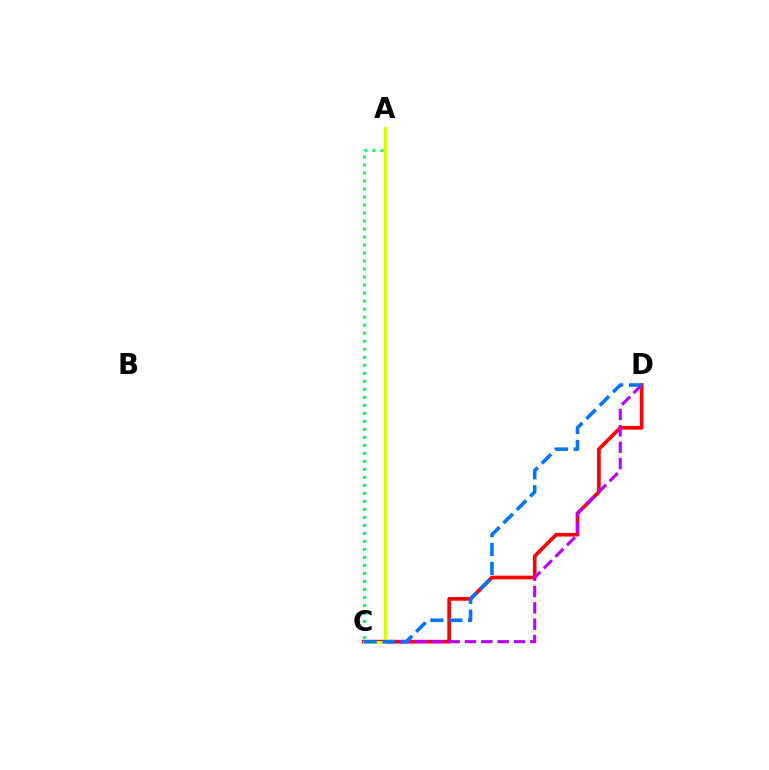{('A', 'C'): [{'color': '#00ff5c', 'line_style': 'dotted', 'thickness': 2.18}, {'color': '#d1ff00', 'line_style': 'solid', 'thickness': 2.12}], ('C', 'D'): [{'color': '#ff0000', 'line_style': 'solid', 'thickness': 2.65}, {'color': '#b900ff', 'line_style': 'dashed', 'thickness': 2.22}, {'color': '#0074ff', 'line_style': 'dashed', 'thickness': 2.57}]}